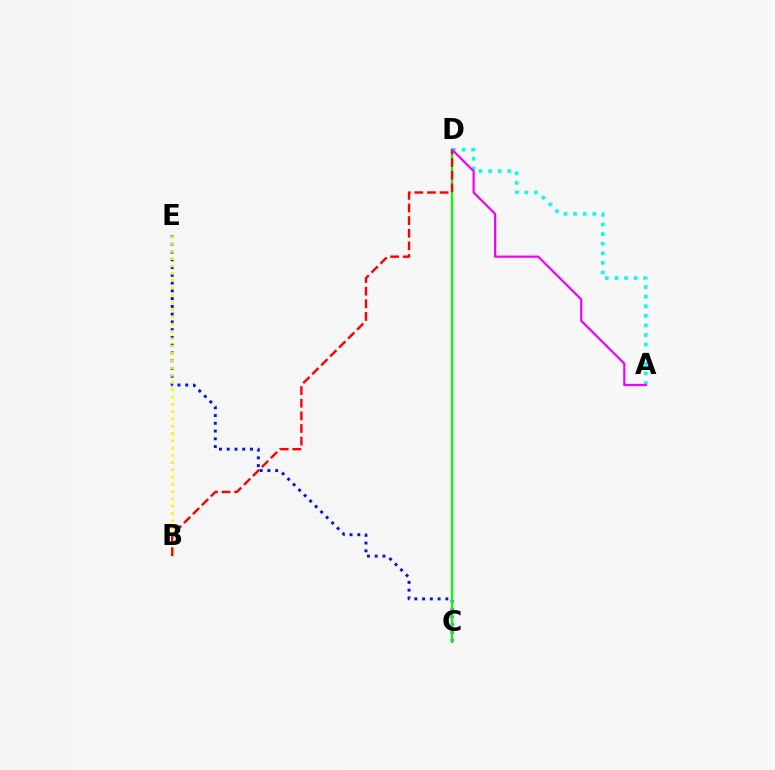{('C', 'E'): [{'color': '#0010ff', 'line_style': 'dotted', 'thickness': 2.11}], ('A', 'D'): [{'color': '#00fff6', 'line_style': 'dotted', 'thickness': 2.61}, {'color': '#ee00ff', 'line_style': 'solid', 'thickness': 1.57}], ('B', 'E'): [{'color': '#fcf500', 'line_style': 'dotted', 'thickness': 1.98}], ('C', 'D'): [{'color': '#08ff00', 'line_style': 'solid', 'thickness': 1.61}], ('B', 'D'): [{'color': '#ff0000', 'line_style': 'dashed', 'thickness': 1.72}]}